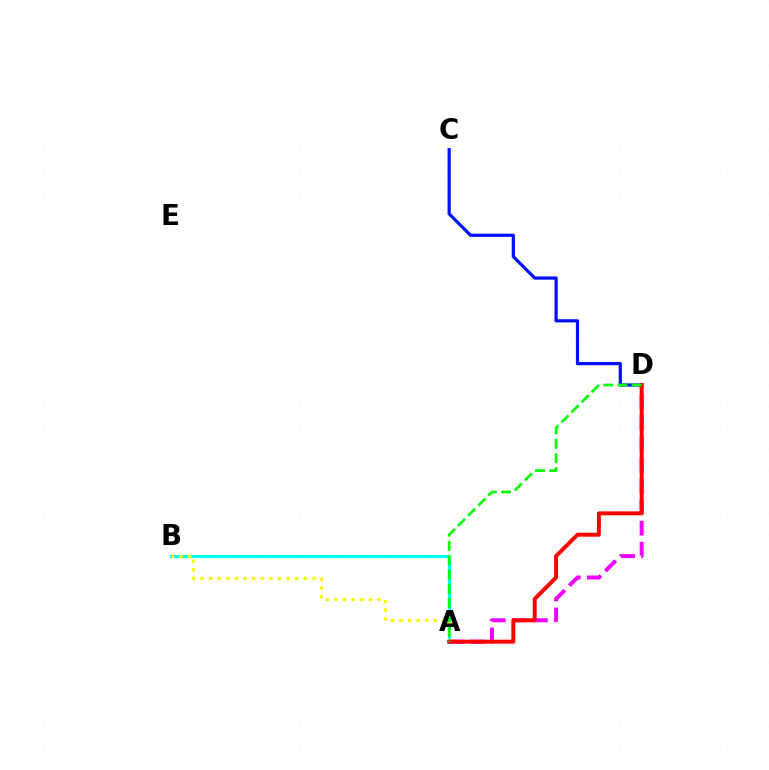{('A', 'B'): [{'color': '#00fff6', 'line_style': 'solid', 'thickness': 2.23}, {'color': '#fcf500', 'line_style': 'dotted', 'thickness': 2.34}], ('A', 'D'): [{'color': '#ee00ff', 'line_style': 'dashed', 'thickness': 2.86}, {'color': '#ff0000', 'line_style': 'solid', 'thickness': 2.84}, {'color': '#08ff00', 'line_style': 'dashed', 'thickness': 1.94}], ('C', 'D'): [{'color': '#0010ff', 'line_style': 'solid', 'thickness': 2.31}]}